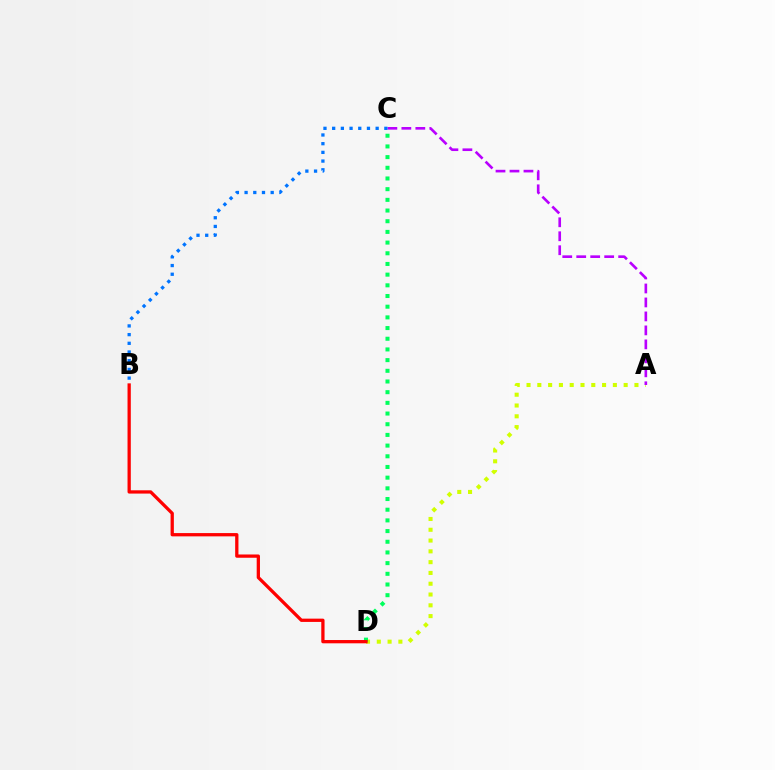{('A', 'D'): [{'color': '#d1ff00', 'line_style': 'dotted', 'thickness': 2.93}], ('C', 'D'): [{'color': '#00ff5c', 'line_style': 'dotted', 'thickness': 2.9}], ('B', 'D'): [{'color': '#ff0000', 'line_style': 'solid', 'thickness': 2.36}], ('A', 'C'): [{'color': '#b900ff', 'line_style': 'dashed', 'thickness': 1.9}], ('B', 'C'): [{'color': '#0074ff', 'line_style': 'dotted', 'thickness': 2.36}]}